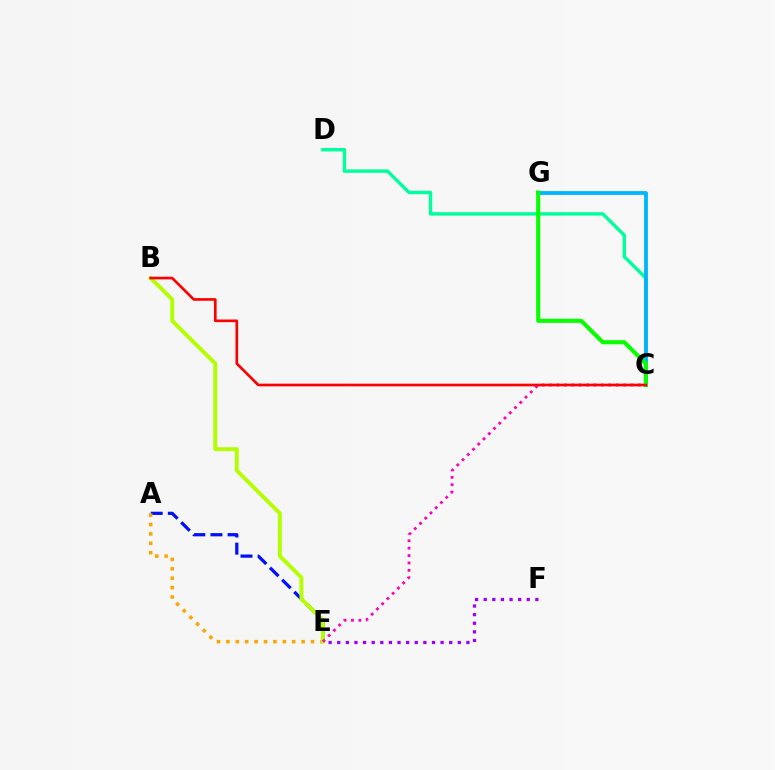{('E', 'F'): [{'color': '#9b00ff', 'line_style': 'dotted', 'thickness': 2.34}], ('C', 'D'): [{'color': '#00ff9d', 'line_style': 'solid', 'thickness': 2.46}], ('A', 'E'): [{'color': '#0010ff', 'line_style': 'dashed', 'thickness': 2.33}, {'color': '#ffa500', 'line_style': 'dotted', 'thickness': 2.55}], ('C', 'G'): [{'color': '#00b5ff', 'line_style': 'solid', 'thickness': 2.75}, {'color': '#08ff00', 'line_style': 'solid', 'thickness': 2.94}], ('B', 'E'): [{'color': '#b3ff00', 'line_style': 'solid', 'thickness': 2.8}], ('C', 'E'): [{'color': '#ff00bd', 'line_style': 'dotted', 'thickness': 2.01}], ('B', 'C'): [{'color': '#ff0000', 'line_style': 'solid', 'thickness': 1.92}]}